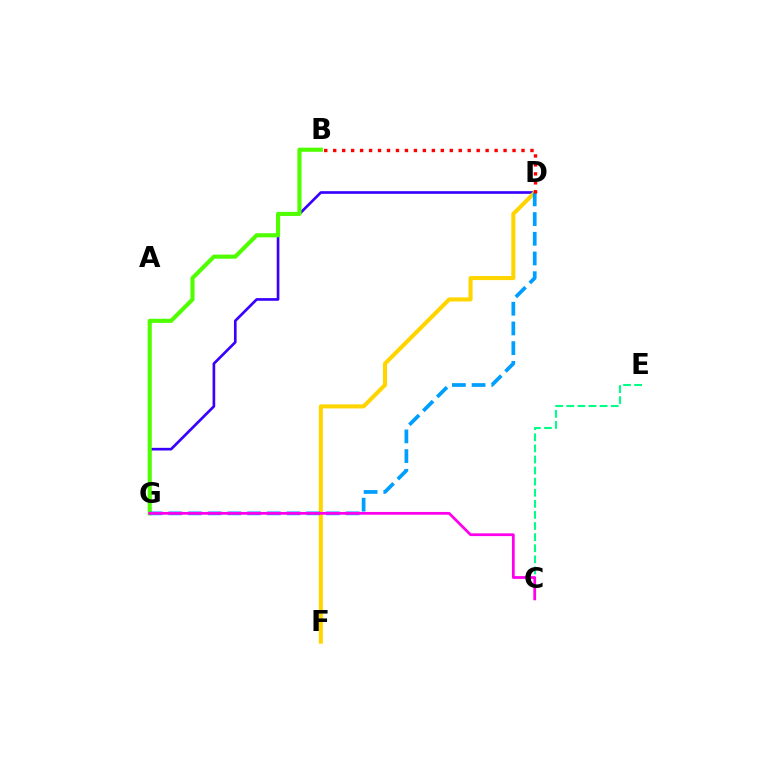{('D', 'G'): [{'color': '#3700ff', 'line_style': 'solid', 'thickness': 1.91}, {'color': '#009eff', 'line_style': 'dashed', 'thickness': 2.68}], ('B', 'G'): [{'color': '#4fff00', 'line_style': 'solid', 'thickness': 2.95}], ('D', 'F'): [{'color': '#ffd500', 'line_style': 'solid', 'thickness': 2.94}], ('C', 'E'): [{'color': '#00ff86', 'line_style': 'dashed', 'thickness': 1.51}], ('B', 'D'): [{'color': '#ff0000', 'line_style': 'dotted', 'thickness': 2.44}], ('C', 'G'): [{'color': '#ff00ed', 'line_style': 'solid', 'thickness': 1.99}]}